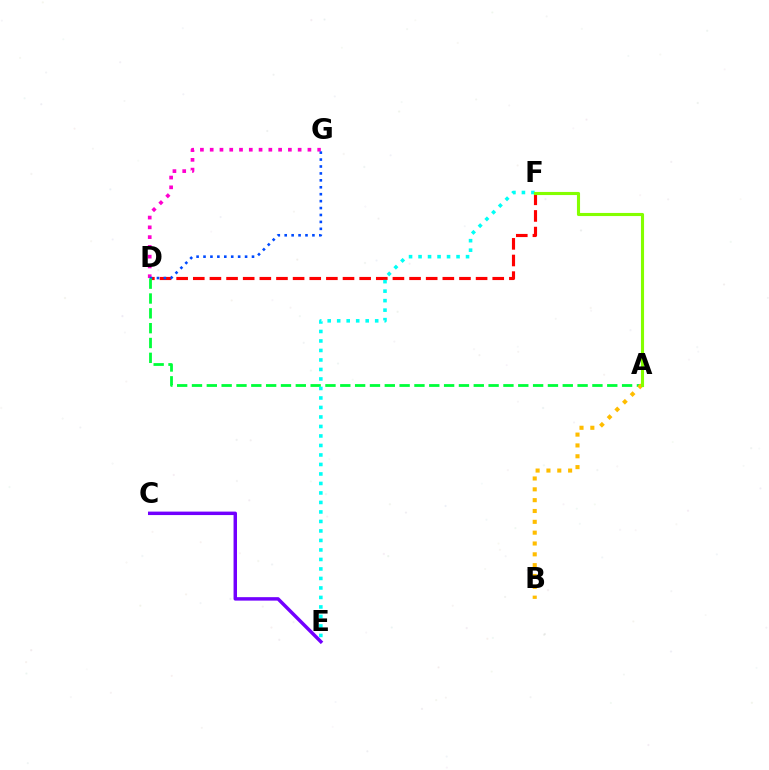{('D', 'F'): [{'color': '#ff0000', 'line_style': 'dashed', 'thickness': 2.26}], ('C', 'E'): [{'color': '#7200ff', 'line_style': 'solid', 'thickness': 2.49}], ('D', 'G'): [{'color': '#ff00cf', 'line_style': 'dotted', 'thickness': 2.66}, {'color': '#004bff', 'line_style': 'dotted', 'thickness': 1.88}], ('A', 'D'): [{'color': '#00ff39', 'line_style': 'dashed', 'thickness': 2.01}], ('A', 'B'): [{'color': '#ffbd00', 'line_style': 'dotted', 'thickness': 2.94}], ('E', 'F'): [{'color': '#00fff6', 'line_style': 'dotted', 'thickness': 2.58}], ('A', 'F'): [{'color': '#84ff00', 'line_style': 'solid', 'thickness': 2.24}]}